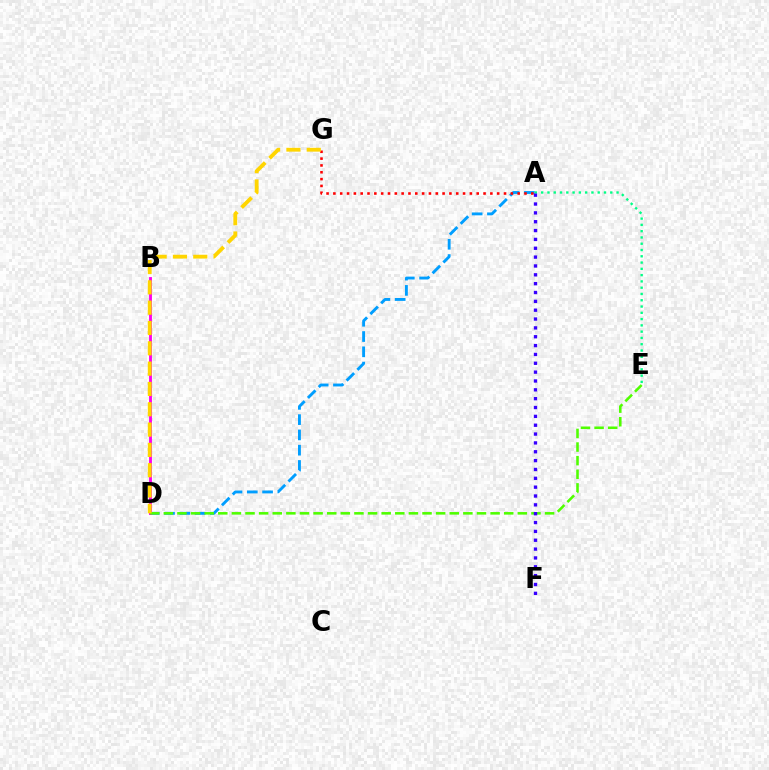{('A', 'D'): [{'color': '#009eff', 'line_style': 'dashed', 'thickness': 2.08}], ('B', 'D'): [{'color': '#ff00ed', 'line_style': 'solid', 'thickness': 2.07}], ('D', 'E'): [{'color': '#4fff00', 'line_style': 'dashed', 'thickness': 1.85}], ('A', 'G'): [{'color': '#ff0000', 'line_style': 'dotted', 'thickness': 1.85}], ('D', 'G'): [{'color': '#ffd500', 'line_style': 'dashed', 'thickness': 2.76}], ('A', 'E'): [{'color': '#00ff86', 'line_style': 'dotted', 'thickness': 1.71}], ('A', 'F'): [{'color': '#3700ff', 'line_style': 'dotted', 'thickness': 2.4}]}